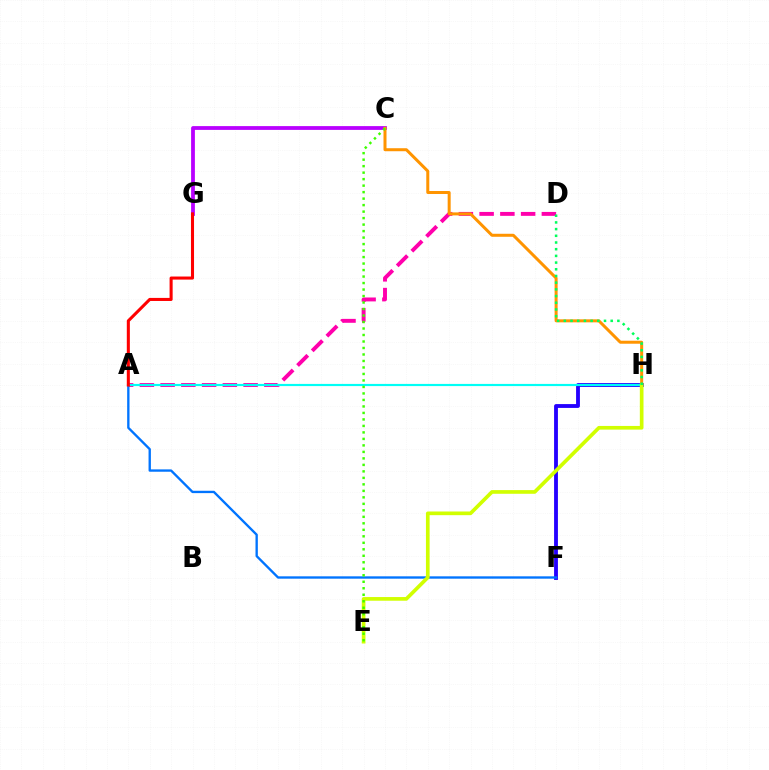{('F', 'H'): [{'color': '#2500ff', 'line_style': 'solid', 'thickness': 2.76}], ('A', 'D'): [{'color': '#ff00ac', 'line_style': 'dashed', 'thickness': 2.82}], ('C', 'G'): [{'color': '#b900ff', 'line_style': 'solid', 'thickness': 2.73}], ('A', 'F'): [{'color': '#0074ff', 'line_style': 'solid', 'thickness': 1.69}], ('C', 'H'): [{'color': '#ff9400', 'line_style': 'solid', 'thickness': 2.16}], ('A', 'H'): [{'color': '#00fff6', 'line_style': 'solid', 'thickness': 1.56}], ('E', 'H'): [{'color': '#d1ff00', 'line_style': 'solid', 'thickness': 2.65}], ('D', 'H'): [{'color': '#00ff5c', 'line_style': 'dotted', 'thickness': 1.82}], ('A', 'G'): [{'color': '#ff0000', 'line_style': 'solid', 'thickness': 2.21}], ('C', 'E'): [{'color': '#3dff00', 'line_style': 'dotted', 'thickness': 1.76}]}